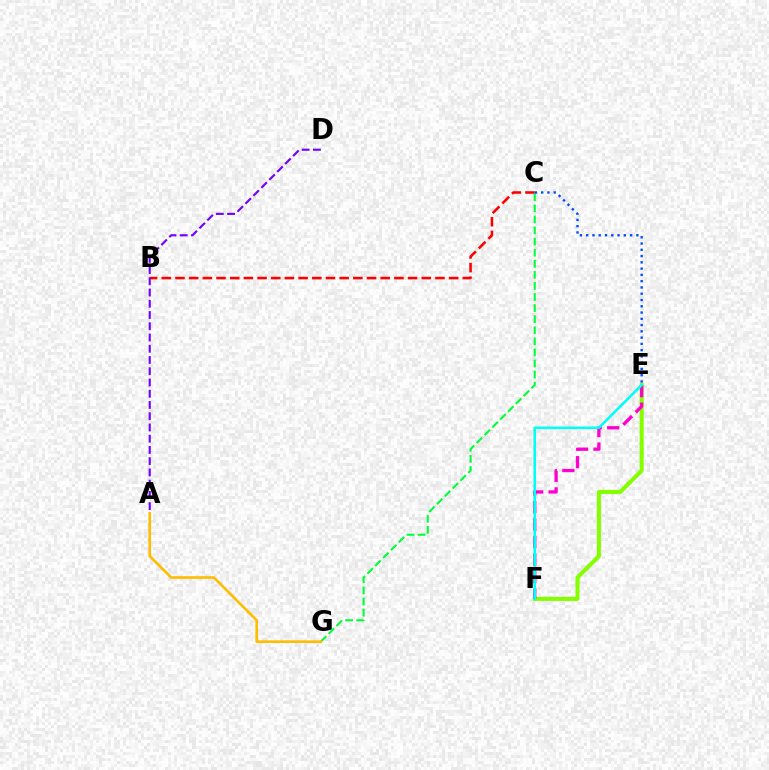{('E', 'F'): [{'color': '#84ff00', 'line_style': 'solid', 'thickness': 2.93}, {'color': '#ff00cf', 'line_style': 'dashed', 'thickness': 2.38}, {'color': '#00fff6', 'line_style': 'solid', 'thickness': 1.85}], ('B', 'C'): [{'color': '#ff0000', 'line_style': 'dashed', 'thickness': 1.86}], ('C', 'G'): [{'color': '#00ff39', 'line_style': 'dashed', 'thickness': 1.51}], ('A', 'D'): [{'color': '#7200ff', 'line_style': 'dashed', 'thickness': 1.53}], ('A', 'G'): [{'color': '#ffbd00', 'line_style': 'solid', 'thickness': 1.89}], ('C', 'E'): [{'color': '#004bff', 'line_style': 'dotted', 'thickness': 1.7}]}